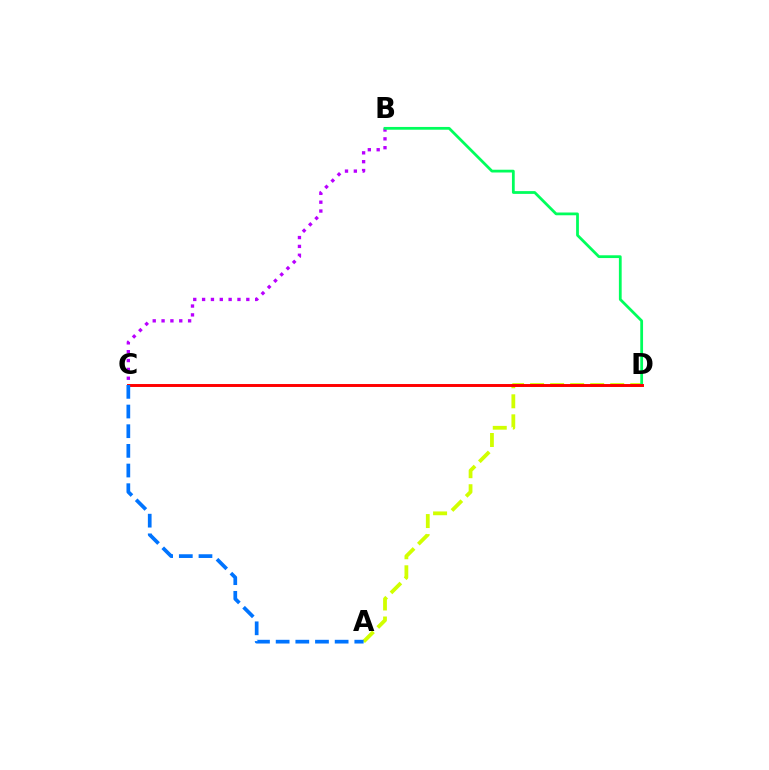{('A', 'D'): [{'color': '#d1ff00', 'line_style': 'dashed', 'thickness': 2.72}], ('B', 'C'): [{'color': '#b900ff', 'line_style': 'dotted', 'thickness': 2.4}], ('B', 'D'): [{'color': '#00ff5c', 'line_style': 'solid', 'thickness': 2.0}], ('C', 'D'): [{'color': '#ff0000', 'line_style': 'solid', 'thickness': 2.12}], ('A', 'C'): [{'color': '#0074ff', 'line_style': 'dashed', 'thickness': 2.67}]}